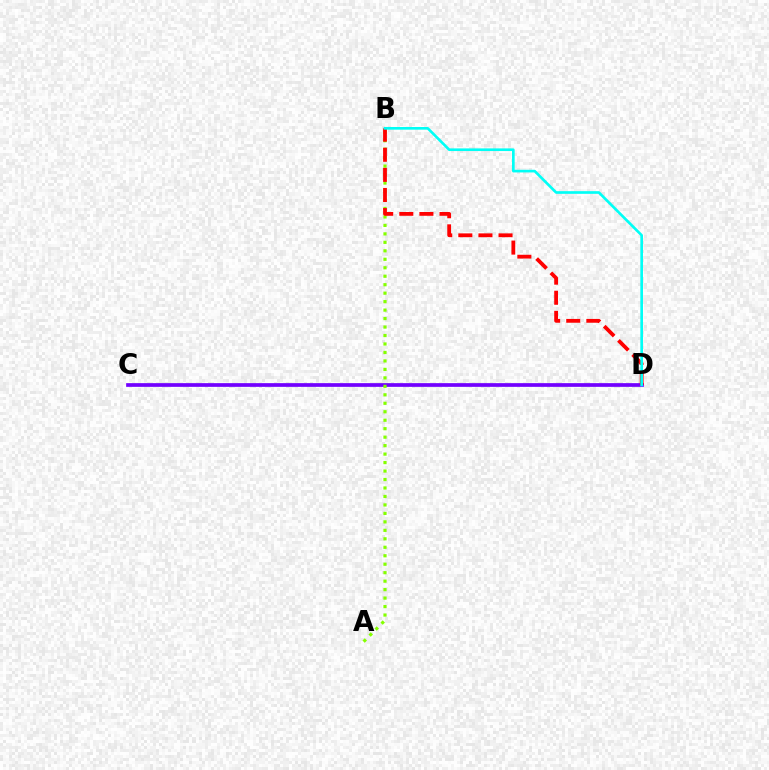{('C', 'D'): [{'color': '#7200ff', 'line_style': 'solid', 'thickness': 2.66}], ('A', 'B'): [{'color': '#84ff00', 'line_style': 'dotted', 'thickness': 2.3}], ('B', 'D'): [{'color': '#ff0000', 'line_style': 'dashed', 'thickness': 2.73}, {'color': '#00fff6', 'line_style': 'solid', 'thickness': 1.91}]}